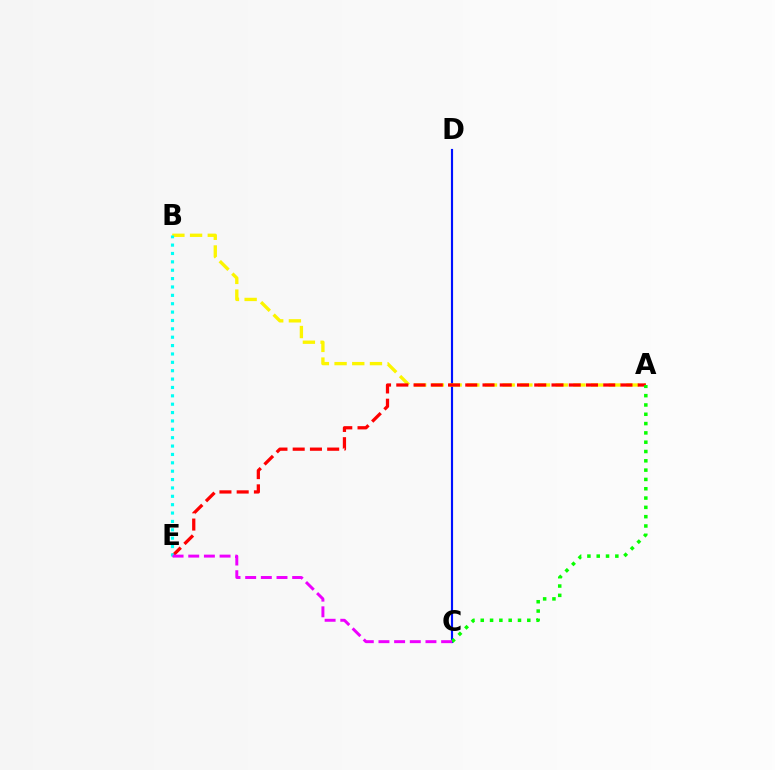{('C', 'D'): [{'color': '#0010ff', 'line_style': 'solid', 'thickness': 1.55}], ('A', 'B'): [{'color': '#fcf500', 'line_style': 'dashed', 'thickness': 2.4}], ('A', 'E'): [{'color': '#ff0000', 'line_style': 'dashed', 'thickness': 2.34}], ('A', 'C'): [{'color': '#08ff00', 'line_style': 'dotted', 'thickness': 2.53}], ('B', 'E'): [{'color': '#00fff6', 'line_style': 'dotted', 'thickness': 2.28}], ('C', 'E'): [{'color': '#ee00ff', 'line_style': 'dashed', 'thickness': 2.13}]}